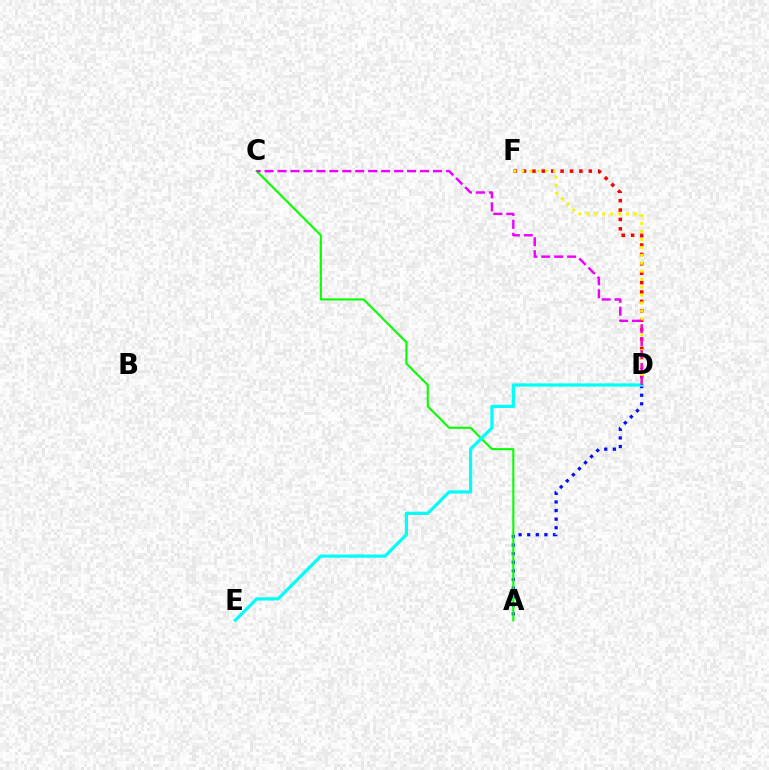{('A', 'D'): [{'color': '#0010ff', 'line_style': 'dotted', 'thickness': 2.34}], ('A', 'C'): [{'color': '#08ff00', 'line_style': 'solid', 'thickness': 1.51}], ('D', 'F'): [{'color': '#ff0000', 'line_style': 'dotted', 'thickness': 2.55}, {'color': '#fcf500', 'line_style': 'dotted', 'thickness': 2.16}], ('D', 'E'): [{'color': '#00fff6', 'line_style': 'solid', 'thickness': 2.32}], ('C', 'D'): [{'color': '#ee00ff', 'line_style': 'dashed', 'thickness': 1.76}]}